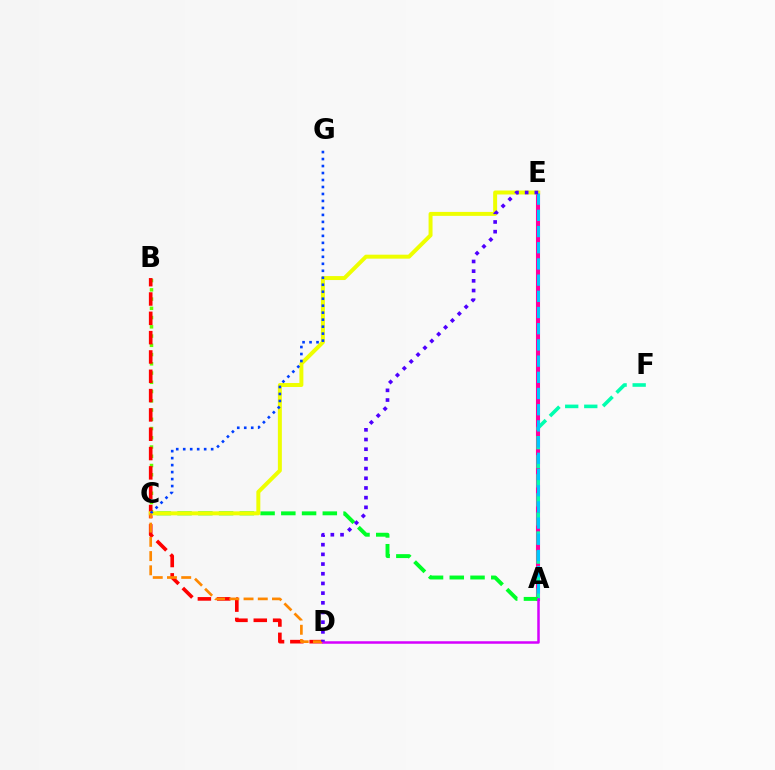{('A', 'E'): [{'color': '#ff00a0', 'line_style': 'solid', 'thickness': 2.94}, {'color': '#00c7ff', 'line_style': 'dashed', 'thickness': 2.2}], ('A', 'F'): [{'color': '#00ffaf', 'line_style': 'dashed', 'thickness': 2.59}], ('B', 'C'): [{'color': '#66ff00', 'line_style': 'dotted', 'thickness': 2.51}], ('A', 'C'): [{'color': '#00ff27', 'line_style': 'dashed', 'thickness': 2.82}], ('B', 'D'): [{'color': '#ff0000', 'line_style': 'dashed', 'thickness': 2.62}], ('C', 'E'): [{'color': '#eeff00', 'line_style': 'solid', 'thickness': 2.86}], ('C', 'G'): [{'color': '#003fff', 'line_style': 'dotted', 'thickness': 1.9}], ('C', 'D'): [{'color': '#ff8800', 'line_style': 'dashed', 'thickness': 1.93}], ('A', 'D'): [{'color': '#d600ff', 'line_style': 'solid', 'thickness': 1.81}], ('D', 'E'): [{'color': '#4f00ff', 'line_style': 'dotted', 'thickness': 2.63}]}